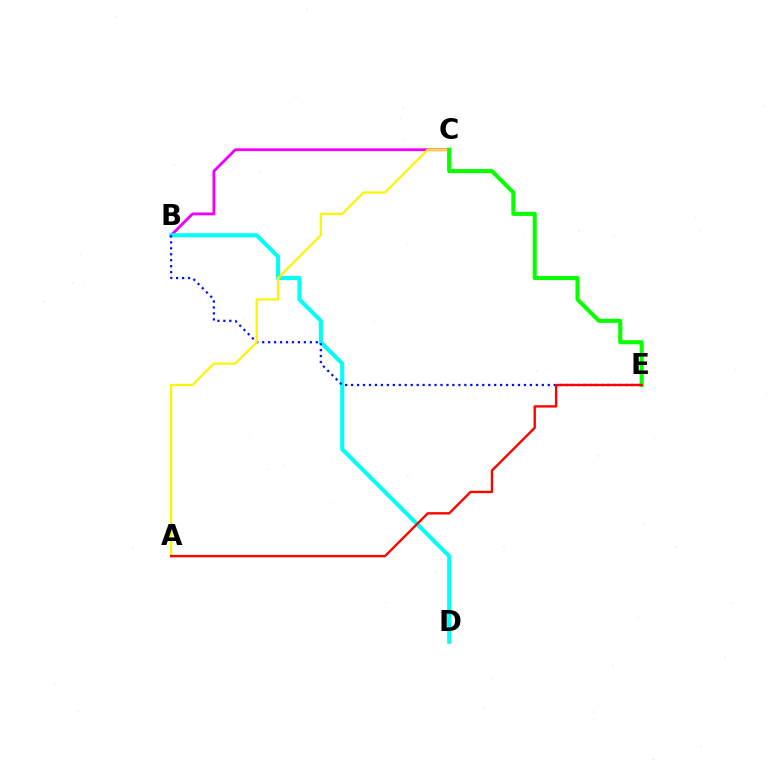{('B', 'C'): [{'color': '#ee00ff', 'line_style': 'solid', 'thickness': 2.04}], ('B', 'D'): [{'color': '#00fff6', 'line_style': 'solid', 'thickness': 2.93}], ('B', 'E'): [{'color': '#0010ff', 'line_style': 'dotted', 'thickness': 1.62}], ('A', 'C'): [{'color': '#fcf500', 'line_style': 'solid', 'thickness': 1.62}], ('C', 'E'): [{'color': '#08ff00', 'line_style': 'solid', 'thickness': 2.94}], ('A', 'E'): [{'color': '#ff0000', 'line_style': 'solid', 'thickness': 1.71}]}